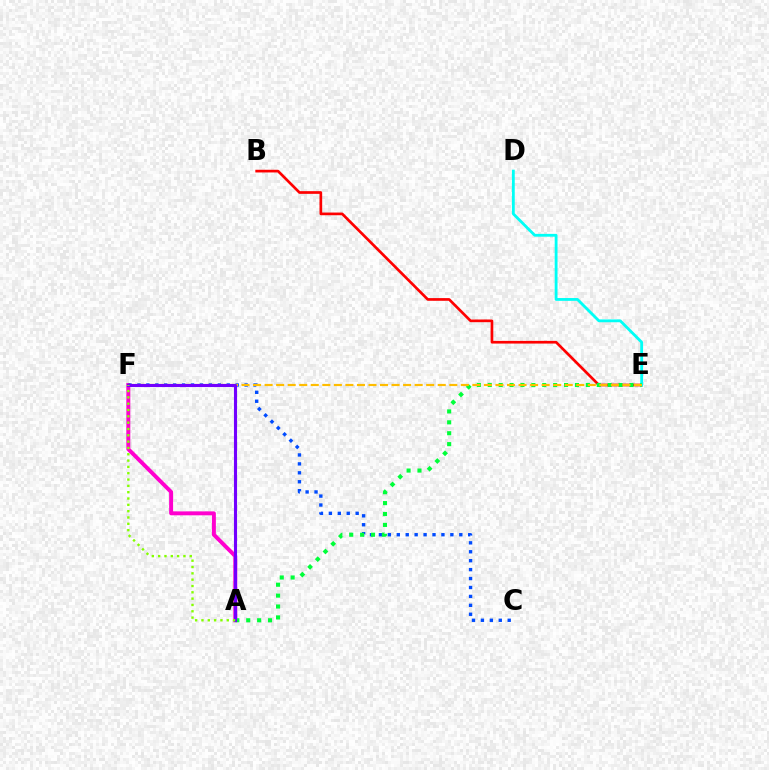{('B', 'E'): [{'color': '#ff0000', 'line_style': 'solid', 'thickness': 1.93}], ('D', 'E'): [{'color': '#00fff6', 'line_style': 'solid', 'thickness': 2.03}], ('A', 'F'): [{'color': '#ff00cf', 'line_style': 'solid', 'thickness': 2.84}, {'color': '#7200ff', 'line_style': 'solid', 'thickness': 2.23}, {'color': '#84ff00', 'line_style': 'dotted', 'thickness': 1.72}], ('C', 'F'): [{'color': '#004bff', 'line_style': 'dotted', 'thickness': 2.43}], ('A', 'E'): [{'color': '#00ff39', 'line_style': 'dotted', 'thickness': 2.96}], ('E', 'F'): [{'color': '#ffbd00', 'line_style': 'dashed', 'thickness': 1.57}]}